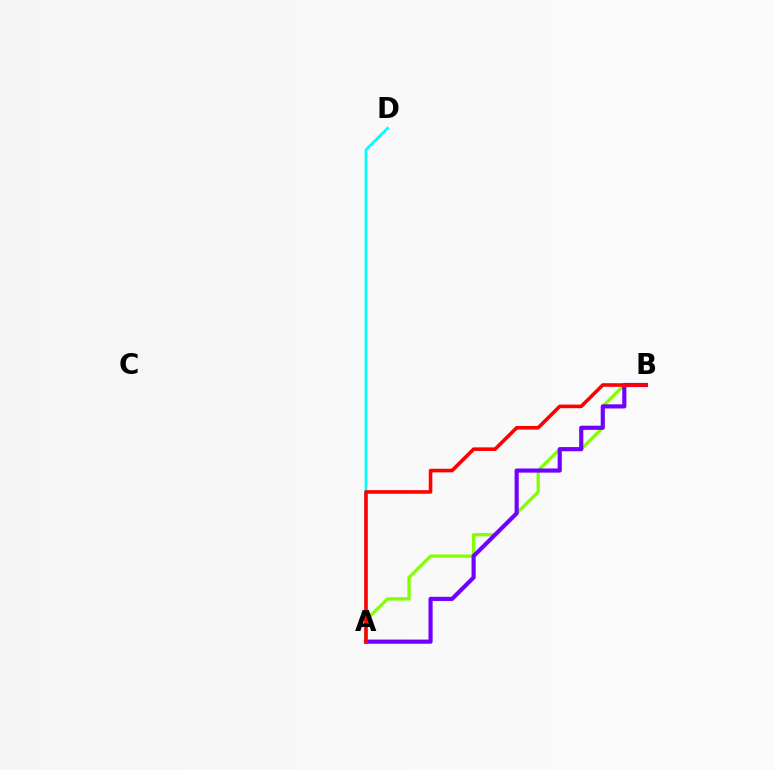{('A', 'B'): [{'color': '#84ff00', 'line_style': 'solid', 'thickness': 2.37}, {'color': '#7200ff', 'line_style': 'solid', 'thickness': 2.99}, {'color': '#ff0000', 'line_style': 'solid', 'thickness': 2.59}], ('A', 'D'): [{'color': '#00fff6', 'line_style': 'solid', 'thickness': 1.92}]}